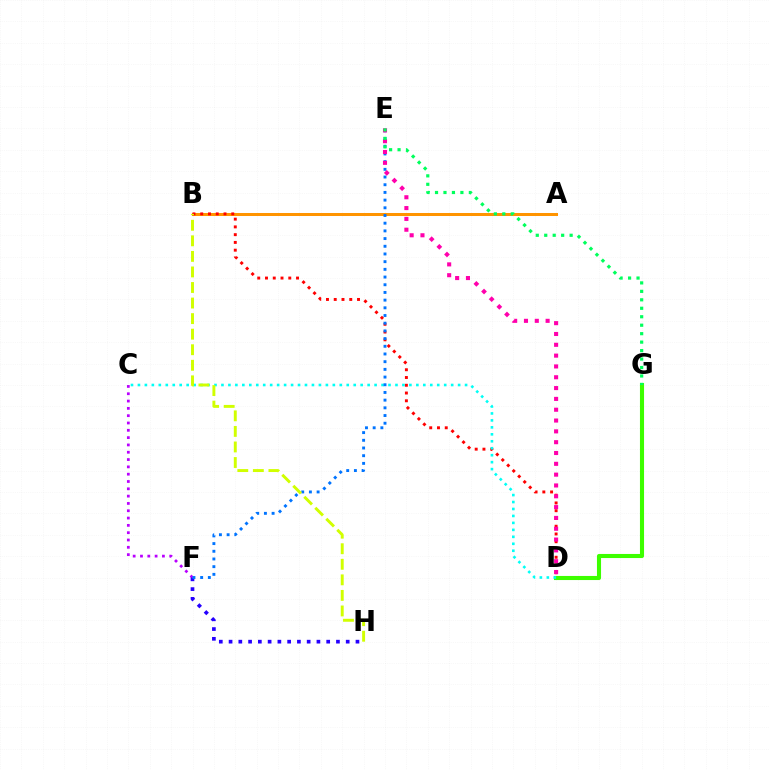{('A', 'B'): [{'color': '#ff9400', 'line_style': 'solid', 'thickness': 2.16}], ('C', 'F'): [{'color': '#b900ff', 'line_style': 'dotted', 'thickness': 1.99}], ('B', 'D'): [{'color': '#ff0000', 'line_style': 'dotted', 'thickness': 2.11}], ('D', 'G'): [{'color': '#3dff00', 'line_style': 'solid', 'thickness': 2.94}], ('C', 'D'): [{'color': '#00fff6', 'line_style': 'dotted', 'thickness': 1.89}], ('F', 'H'): [{'color': '#2500ff', 'line_style': 'dotted', 'thickness': 2.65}], ('E', 'F'): [{'color': '#0074ff', 'line_style': 'dotted', 'thickness': 2.09}], ('D', 'E'): [{'color': '#ff00ac', 'line_style': 'dotted', 'thickness': 2.94}], ('E', 'G'): [{'color': '#00ff5c', 'line_style': 'dotted', 'thickness': 2.3}], ('B', 'H'): [{'color': '#d1ff00', 'line_style': 'dashed', 'thickness': 2.11}]}